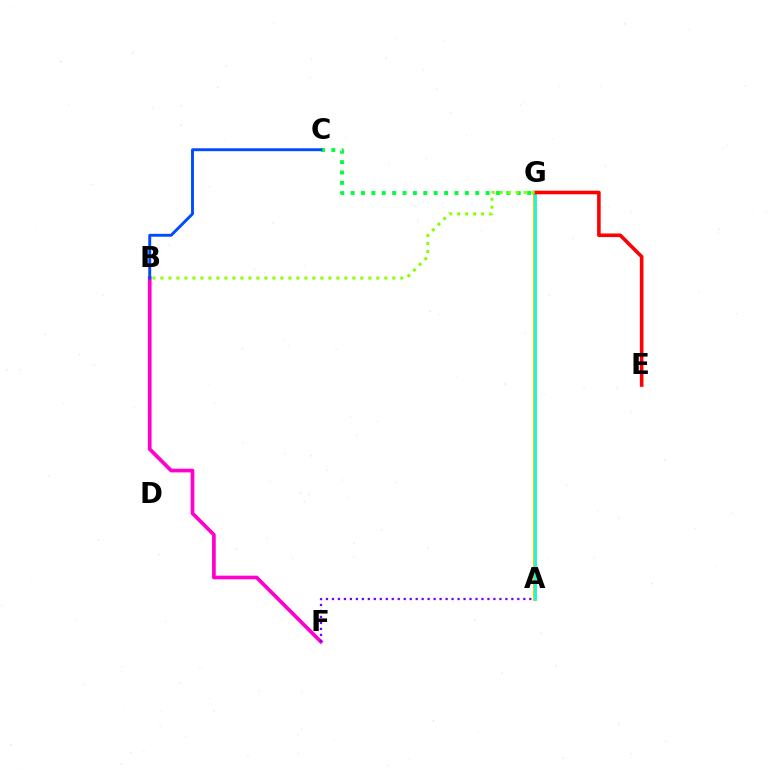{('B', 'F'): [{'color': '#ff00cf', 'line_style': 'solid', 'thickness': 2.67}], ('C', 'G'): [{'color': '#00ff39', 'line_style': 'dotted', 'thickness': 2.82}], ('A', 'G'): [{'color': '#ffbd00', 'line_style': 'solid', 'thickness': 2.85}, {'color': '#00fff6', 'line_style': 'solid', 'thickness': 1.81}], ('E', 'G'): [{'color': '#ff0000', 'line_style': 'solid', 'thickness': 2.59}], ('B', 'C'): [{'color': '#004bff', 'line_style': 'solid', 'thickness': 2.09}], ('B', 'G'): [{'color': '#84ff00', 'line_style': 'dotted', 'thickness': 2.17}], ('A', 'F'): [{'color': '#7200ff', 'line_style': 'dotted', 'thickness': 1.62}]}